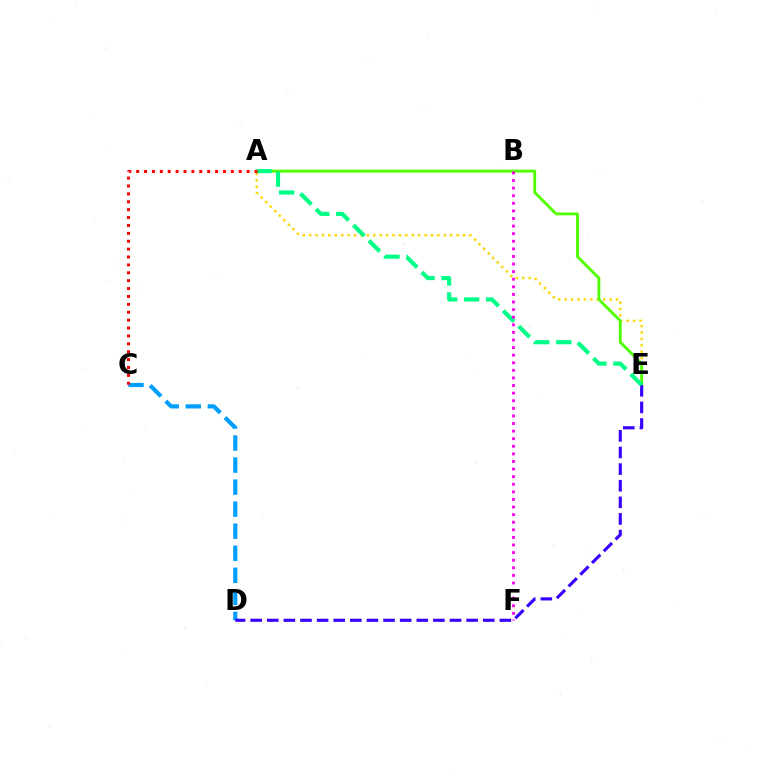{('A', 'E'): [{'color': '#ffd500', 'line_style': 'dotted', 'thickness': 1.74}, {'color': '#4fff00', 'line_style': 'solid', 'thickness': 2.06}, {'color': '#00ff86', 'line_style': 'dashed', 'thickness': 2.99}], ('C', 'D'): [{'color': '#009eff', 'line_style': 'dashed', 'thickness': 2.99}], ('D', 'E'): [{'color': '#3700ff', 'line_style': 'dashed', 'thickness': 2.26}], ('A', 'C'): [{'color': '#ff0000', 'line_style': 'dotted', 'thickness': 2.14}], ('B', 'F'): [{'color': '#ff00ed', 'line_style': 'dotted', 'thickness': 2.06}]}